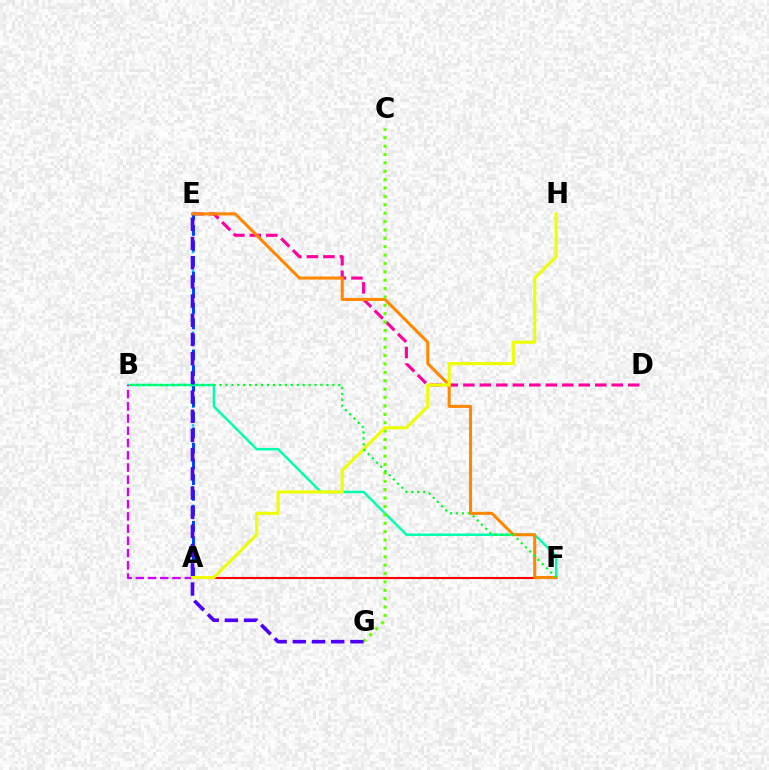{('A', 'F'): [{'color': '#ff0000', 'line_style': 'solid', 'thickness': 1.52}], ('A', 'E'): [{'color': '#00c7ff', 'line_style': 'dotted', 'thickness': 1.68}, {'color': '#003fff', 'line_style': 'dashed', 'thickness': 2.12}], ('D', 'E'): [{'color': '#ff00a0', 'line_style': 'dashed', 'thickness': 2.24}], ('B', 'F'): [{'color': '#00ffaf', 'line_style': 'solid', 'thickness': 1.77}, {'color': '#00ff27', 'line_style': 'dotted', 'thickness': 1.61}], ('A', 'B'): [{'color': '#d600ff', 'line_style': 'dashed', 'thickness': 1.66}], ('E', 'F'): [{'color': '#ff8800', 'line_style': 'solid', 'thickness': 2.2}], ('C', 'G'): [{'color': '#66ff00', 'line_style': 'dotted', 'thickness': 2.28}], ('E', 'G'): [{'color': '#4f00ff', 'line_style': 'dashed', 'thickness': 2.61}], ('A', 'H'): [{'color': '#eeff00', 'line_style': 'solid', 'thickness': 2.23}]}